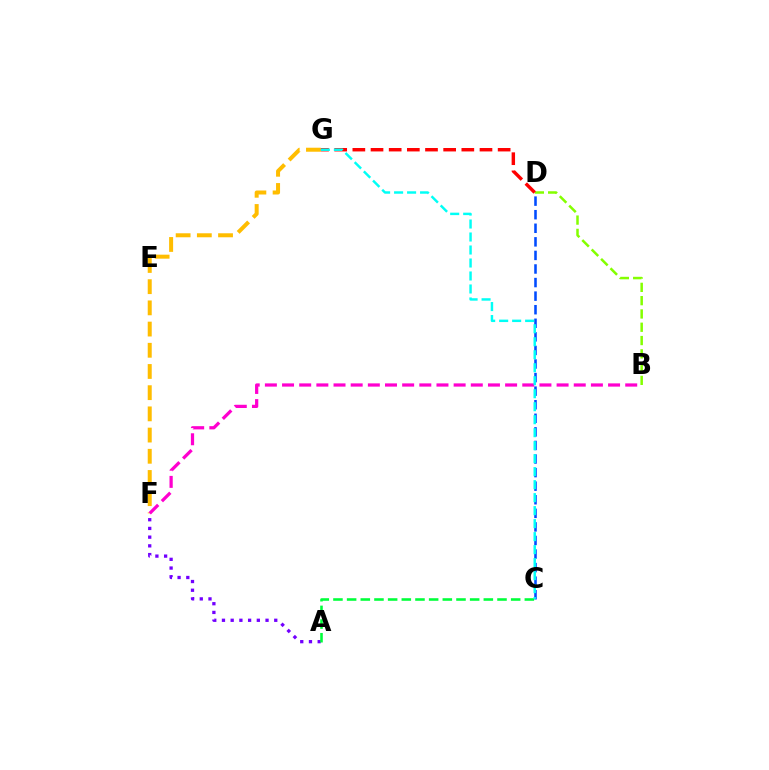{('A', 'F'): [{'color': '#7200ff', 'line_style': 'dotted', 'thickness': 2.37}], ('F', 'G'): [{'color': '#ffbd00', 'line_style': 'dashed', 'thickness': 2.88}], ('B', 'D'): [{'color': '#84ff00', 'line_style': 'dashed', 'thickness': 1.81}], ('D', 'G'): [{'color': '#ff0000', 'line_style': 'dashed', 'thickness': 2.47}], ('C', 'D'): [{'color': '#004bff', 'line_style': 'dashed', 'thickness': 1.84}], ('B', 'F'): [{'color': '#ff00cf', 'line_style': 'dashed', 'thickness': 2.33}], ('A', 'C'): [{'color': '#00ff39', 'line_style': 'dashed', 'thickness': 1.86}], ('C', 'G'): [{'color': '#00fff6', 'line_style': 'dashed', 'thickness': 1.77}]}